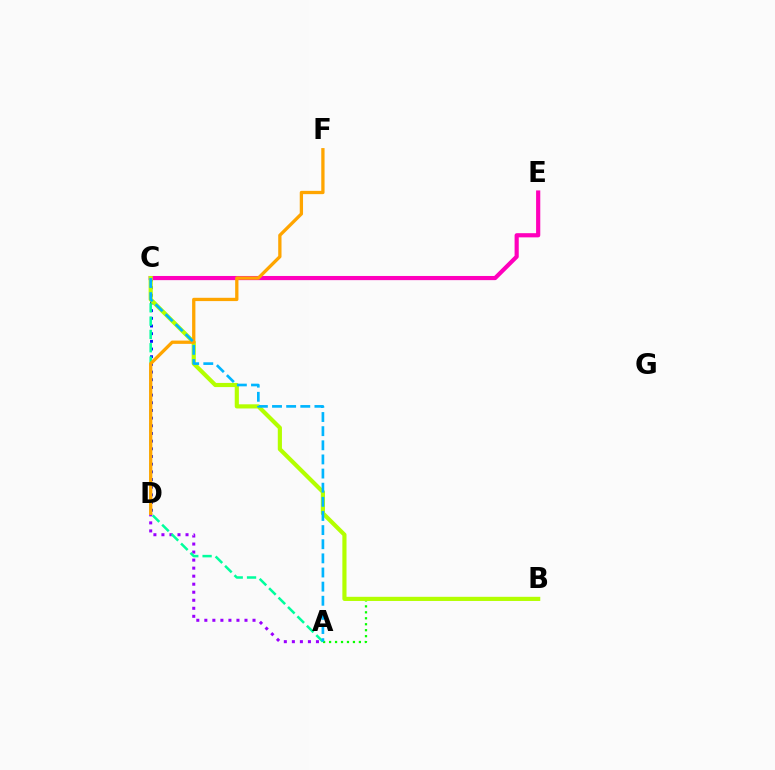{('A', 'D'): [{'color': '#9b00ff', 'line_style': 'dotted', 'thickness': 2.18}], ('C', 'E'): [{'color': '#ff0000', 'line_style': 'solid', 'thickness': 1.95}, {'color': '#ff00bd', 'line_style': 'solid', 'thickness': 2.99}], ('C', 'D'): [{'color': '#0010ff', 'line_style': 'dotted', 'thickness': 2.09}], ('A', 'C'): [{'color': '#00ff9d', 'line_style': 'dashed', 'thickness': 1.81}, {'color': '#00b5ff', 'line_style': 'dashed', 'thickness': 1.92}], ('A', 'B'): [{'color': '#08ff00', 'line_style': 'dotted', 'thickness': 1.62}], ('B', 'C'): [{'color': '#b3ff00', 'line_style': 'solid', 'thickness': 2.99}], ('D', 'F'): [{'color': '#ffa500', 'line_style': 'solid', 'thickness': 2.37}]}